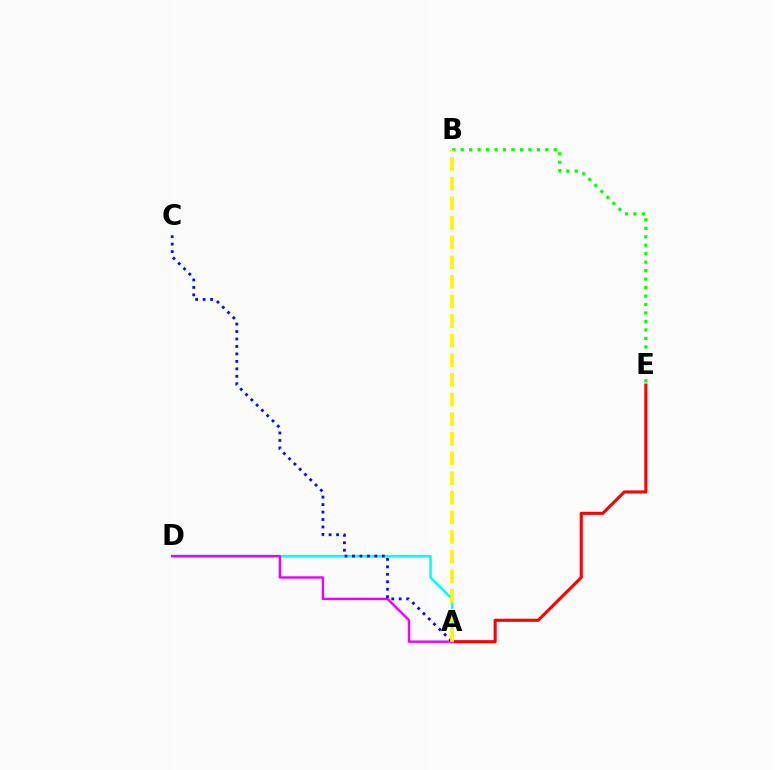{('A', 'E'): [{'color': '#ff0000', 'line_style': 'solid', 'thickness': 2.22}], ('A', 'D'): [{'color': '#00fff6', 'line_style': 'solid', 'thickness': 1.79}, {'color': '#ee00ff', 'line_style': 'solid', 'thickness': 1.75}], ('B', 'E'): [{'color': '#08ff00', 'line_style': 'dotted', 'thickness': 2.3}], ('A', 'C'): [{'color': '#0010ff', 'line_style': 'dotted', 'thickness': 2.03}], ('A', 'B'): [{'color': '#fcf500', 'line_style': 'dashed', 'thickness': 2.67}]}